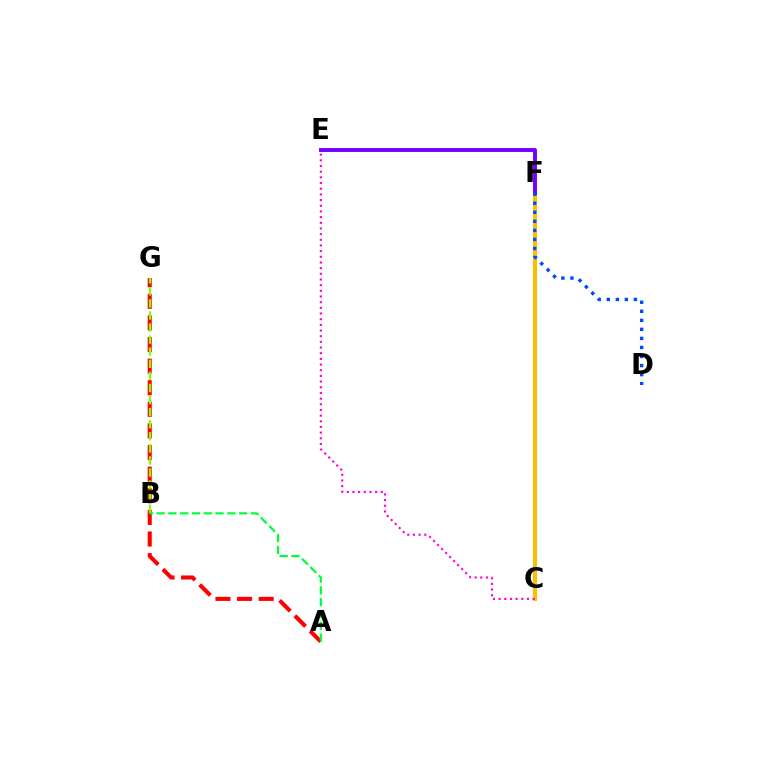{('A', 'G'): [{'color': '#ff0000', 'line_style': 'dashed', 'thickness': 2.94}], ('B', 'G'): [{'color': '#84ff00', 'line_style': 'dashed', 'thickness': 1.64}], ('C', 'F'): [{'color': '#00fff6', 'line_style': 'dashed', 'thickness': 1.76}, {'color': '#ffbd00', 'line_style': 'solid', 'thickness': 2.92}], ('E', 'F'): [{'color': '#7200ff', 'line_style': 'solid', 'thickness': 2.82}], ('A', 'B'): [{'color': '#00ff39', 'line_style': 'dashed', 'thickness': 1.6}], ('D', 'F'): [{'color': '#004bff', 'line_style': 'dotted', 'thickness': 2.46}], ('C', 'E'): [{'color': '#ff00cf', 'line_style': 'dotted', 'thickness': 1.54}]}